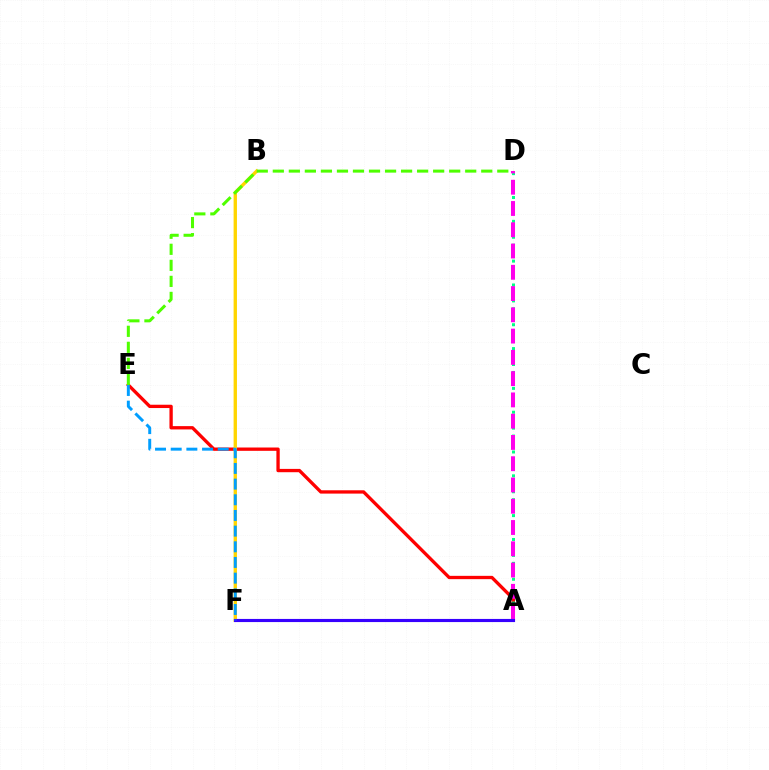{('A', 'E'): [{'color': '#ff0000', 'line_style': 'solid', 'thickness': 2.39}], ('A', 'D'): [{'color': '#00ff86', 'line_style': 'dotted', 'thickness': 2.16}, {'color': '#ff00ed', 'line_style': 'dashed', 'thickness': 2.89}], ('B', 'F'): [{'color': '#ffd500', 'line_style': 'solid', 'thickness': 2.42}], ('A', 'F'): [{'color': '#3700ff', 'line_style': 'solid', 'thickness': 2.26}], ('D', 'E'): [{'color': '#4fff00', 'line_style': 'dashed', 'thickness': 2.18}], ('E', 'F'): [{'color': '#009eff', 'line_style': 'dashed', 'thickness': 2.13}]}